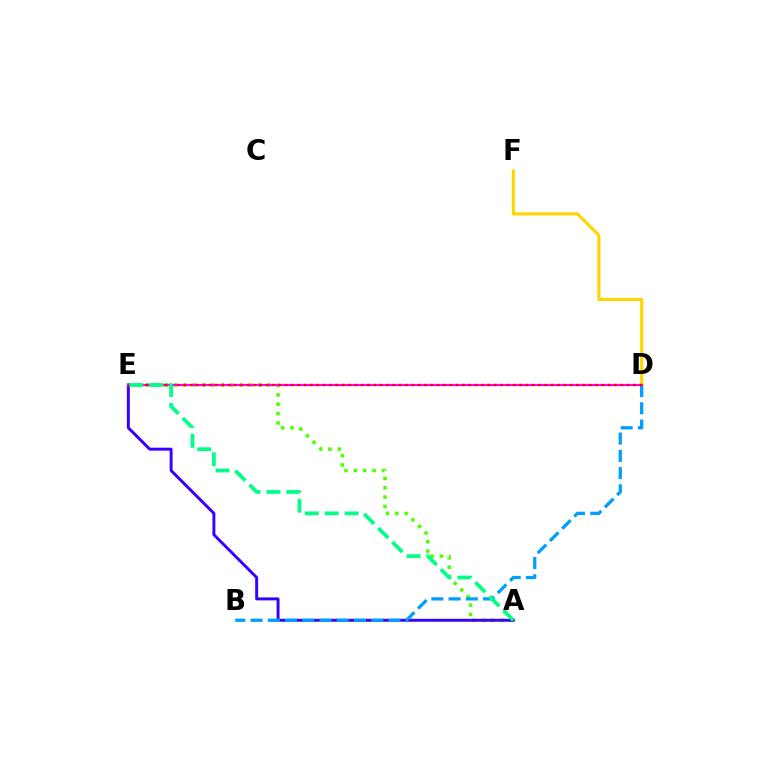{('A', 'E'): [{'color': '#4fff00', 'line_style': 'dotted', 'thickness': 2.54}, {'color': '#3700ff', 'line_style': 'solid', 'thickness': 2.13}, {'color': '#00ff86', 'line_style': 'dashed', 'thickness': 2.7}], ('D', 'F'): [{'color': '#ffd500', 'line_style': 'solid', 'thickness': 2.24}], ('B', 'D'): [{'color': '#009eff', 'line_style': 'dashed', 'thickness': 2.34}], ('D', 'E'): [{'color': '#ff00ed', 'line_style': 'solid', 'thickness': 1.51}, {'color': '#ff0000', 'line_style': 'dotted', 'thickness': 1.72}]}